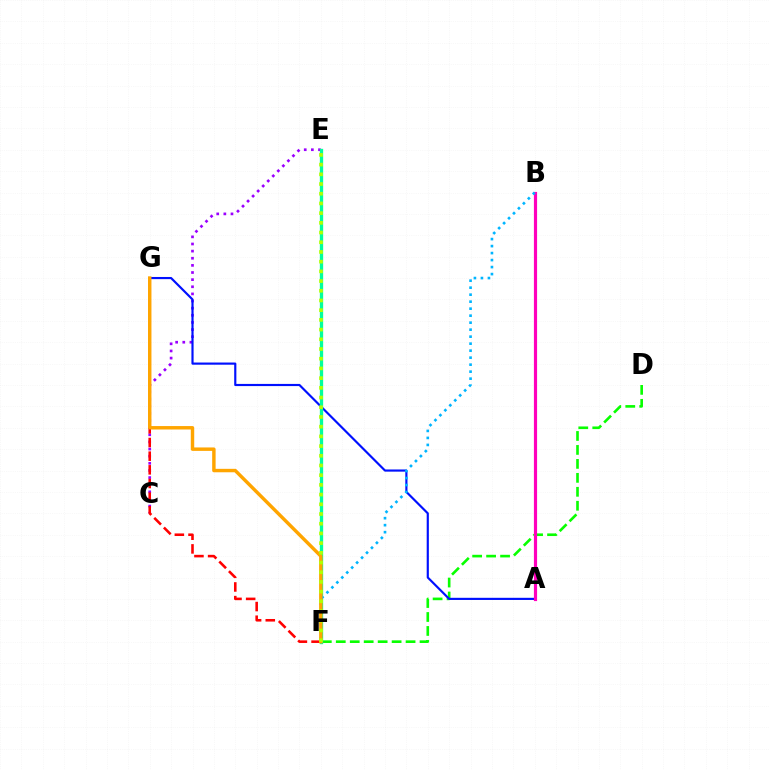{('C', 'E'): [{'color': '#9b00ff', 'line_style': 'dotted', 'thickness': 1.94}], ('D', 'F'): [{'color': '#08ff00', 'line_style': 'dashed', 'thickness': 1.9}], ('A', 'G'): [{'color': '#0010ff', 'line_style': 'solid', 'thickness': 1.56}], ('E', 'F'): [{'color': '#00ff9d', 'line_style': 'solid', 'thickness': 2.39}, {'color': '#b3ff00', 'line_style': 'dotted', 'thickness': 2.64}], ('F', 'G'): [{'color': '#ff0000', 'line_style': 'dashed', 'thickness': 1.86}, {'color': '#ffa500', 'line_style': 'solid', 'thickness': 2.47}], ('A', 'B'): [{'color': '#ff00bd', 'line_style': 'solid', 'thickness': 2.29}], ('B', 'F'): [{'color': '#00b5ff', 'line_style': 'dotted', 'thickness': 1.9}]}